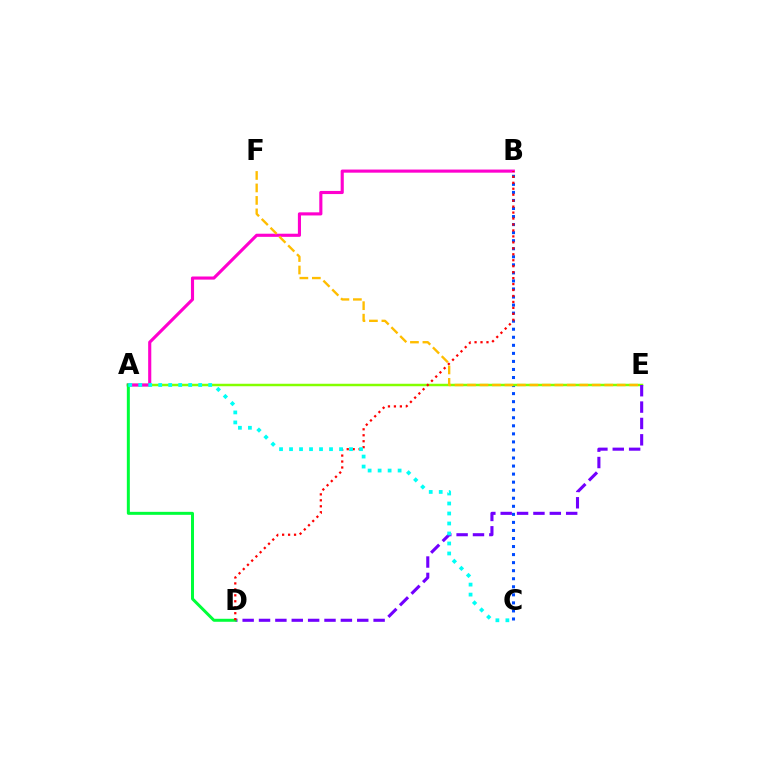{('B', 'C'): [{'color': '#004bff', 'line_style': 'dotted', 'thickness': 2.19}], ('A', 'E'): [{'color': '#84ff00', 'line_style': 'solid', 'thickness': 1.79}], ('D', 'E'): [{'color': '#7200ff', 'line_style': 'dashed', 'thickness': 2.22}], ('A', 'B'): [{'color': '#ff00cf', 'line_style': 'solid', 'thickness': 2.25}], ('A', 'D'): [{'color': '#00ff39', 'line_style': 'solid', 'thickness': 2.15}], ('B', 'D'): [{'color': '#ff0000', 'line_style': 'dotted', 'thickness': 1.62}], ('A', 'C'): [{'color': '#00fff6', 'line_style': 'dotted', 'thickness': 2.72}], ('E', 'F'): [{'color': '#ffbd00', 'line_style': 'dashed', 'thickness': 1.69}]}